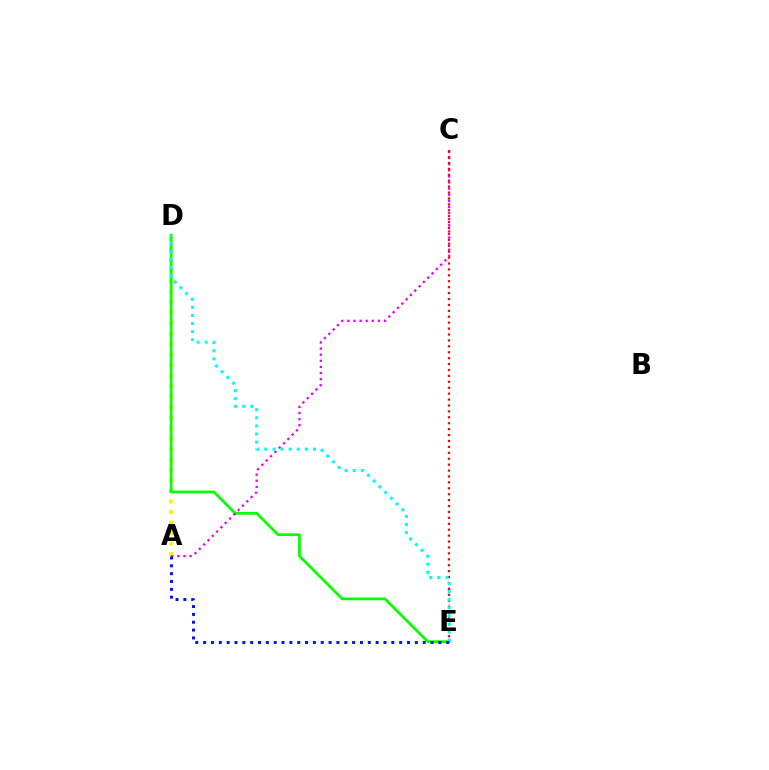{('A', 'D'): [{'color': '#fcf500', 'line_style': 'dotted', 'thickness': 2.85}], ('D', 'E'): [{'color': '#08ff00', 'line_style': 'solid', 'thickness': 1.98}, {'color': '#00fff6', 'line_style': 'dotted', 'thickness': 2.2}], ('A', 'C'): [{'color': '#ee00ff', 'line_style': 'dotted', 'thickness': 1.66}], ('C', 'E'): [{'color': '#ff0000', 'line_style': 'dotted', 'thickness': 1.61}], ('A', 'E'): [{'color': '#0010ff', 'line_style': 'dotted', 'thickness': 2.13}]}